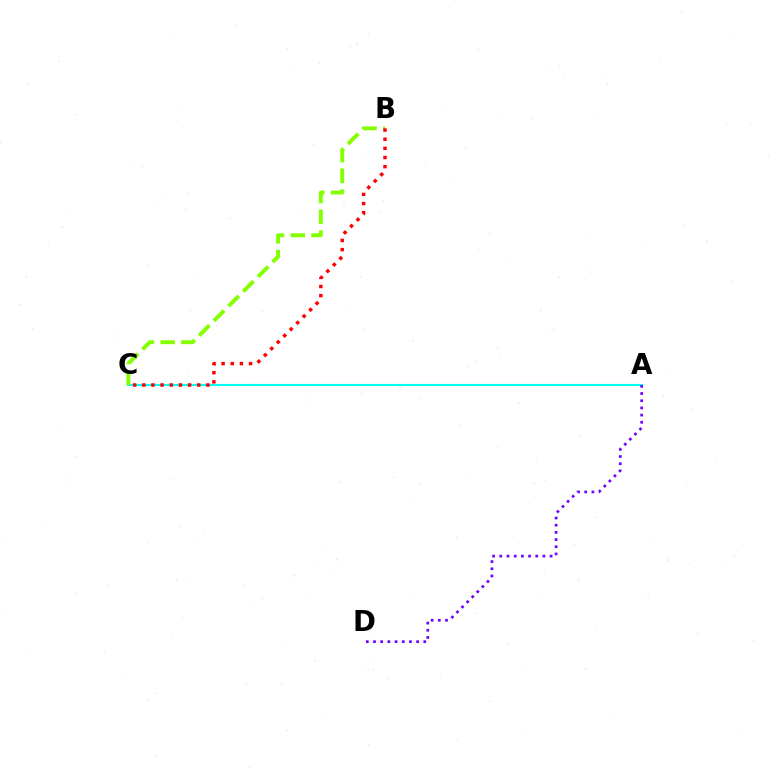{('A', 'C'): [{'color': '#00fff6', 'line_style': 'solid', 'thickness': 1.53}], ('A', 'D'): [{'color': '#7200ff', 'line_style': 'dotted', 'thickness': 1.95}], ('B', 'C'): [{'color': '#84ff00', 'line_style': 'dashed', 'thickness': 2.82}, {'color': '#ff0000', 'line_style': 'dotted', 'thickness': 2.49}]}